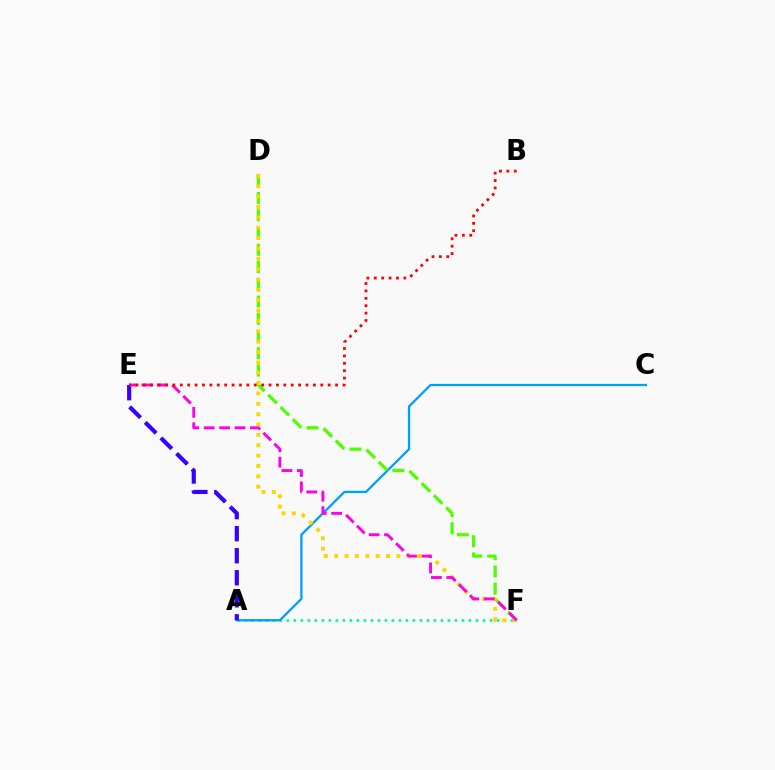{('A', 'F'): [{'color': '#00ff86', 'line_style': 'dotted', 'thickness': 1.9}], ('A', 'C'): [{'color': '#009eff', 'line_style': 'solid', 'thickness': 1.64}], ('A', 'E'): [{'color': '#3700ff', 'line_style': 'dashed', 'thickness': 2.99}], ('D', 'F'): [{'color': '#4fff00', 'line_style': 'dashed', 'thickness': 2.34}, {'color': '#ffd500', 'line_style': 'dotted', 'thickness': 2.81}], ('E', 'F'): [{'color': '#ff00ed', 'line_style': 'dashed', 'thickness': 2.09}], ('B', 'E'): [{'color': '#ff0000', 'line_style': 'dotted', 'thickness': 2.01}]}